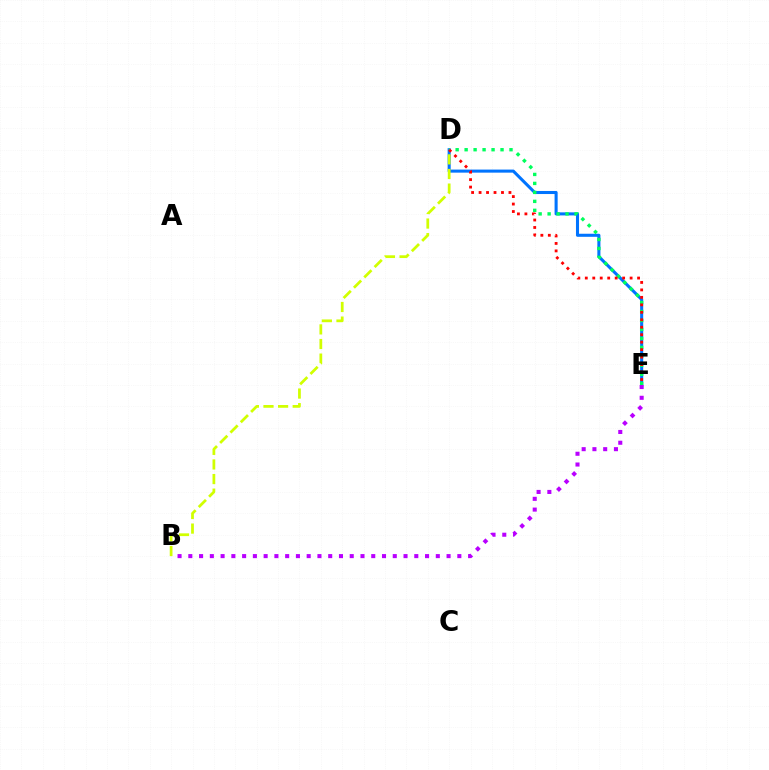{('D', 'E'): [{'color': '#0074ff', 'line_style': 'solid', 'thickness': 2.21}, {'color': '#00ff5c', 'line_style': 'dotted', 'thickness': 2.44}, {'color': '#ff0000', 'line_style': 'dotted', 'thickness': 2.03}], ('B', 'D'): [{'color': '#d1ff00', 'line_style': 'dashed', 'thickness': 1.98}], ('B', 'E'): [{'color': '#b900ff', 'line_style': 'dotted', 'thickness': 2.92}]}